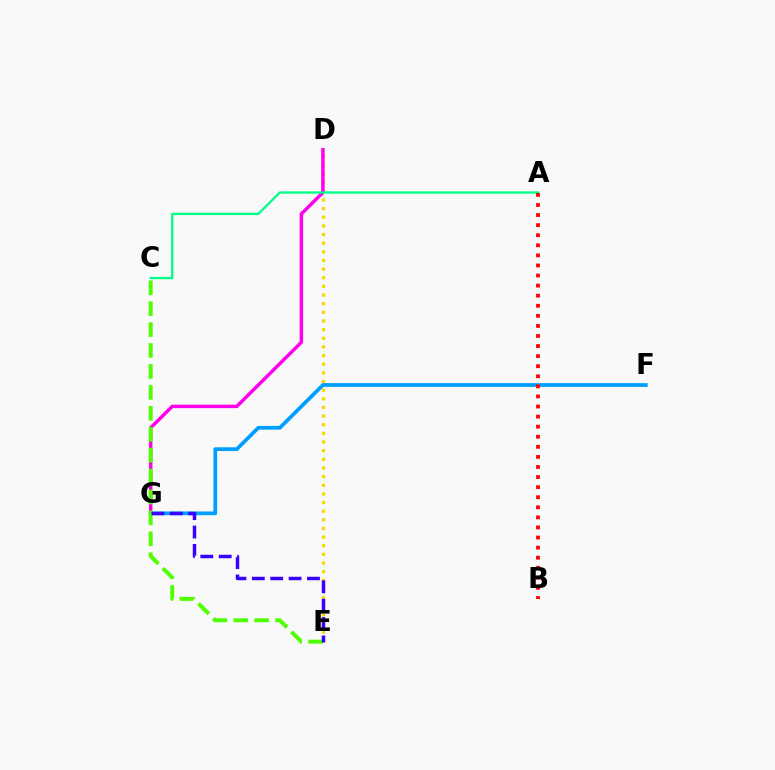{('D', 'E'): [{'color': '#ffd500', 'line_style': 'dotted', 'thickness': 2.35}], ('D', 'G'): [{'color': '#ff00ed', 'line_style': 'solid', 'thickness': 2.49}], ('F', 'G'): [{'color': '#009eff', 'line_style': 'solid', 'thickness': 2.69}], ('C', 'E'): [{'color': '#4fff00', 'line_style': 'dashed', 'thickness': 2.84}], ('A', 'C'): [{'color': '#00ff86', 'line_style': 'solid', 'thickness': 1.67}], ('E', 'G'): [{'color': '#3700ff', 'line_style': 'dashed', 'thickness': 2.5}], ('A', 'B'): [{'color': '#ff0000', 'line_style': 'dotted', 'thickness': 2.74}]}